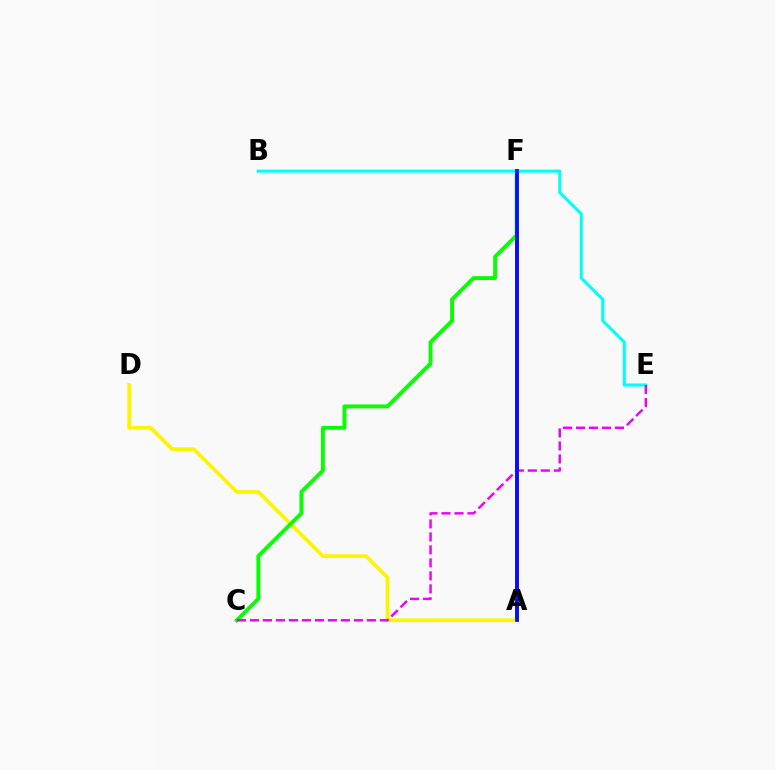{('A', 'F'): [{'color': '#ff0000', 'line_style': 'solid', 'thickness': 2.75}, {'color': '#0010ff', 'line_style': 'solid', 'thickness': 2.66}], ('A', 'D'): [{'color': '#fcf500', 'line_style': 'solid', 'thickness': 2.66}], ('C', 'F'): [{'color': '#08ff00', 'line_style': 'solid', 'thickness': 2.79}], ('B', 'E'): [{'color': '#00fff6', 'line_style': 'solid', 'thickness': 2.2}], ('C', 'E'): [{'color': '#ee00ff', 'line_style': 'dashed', 'thickness': 1.77}]}